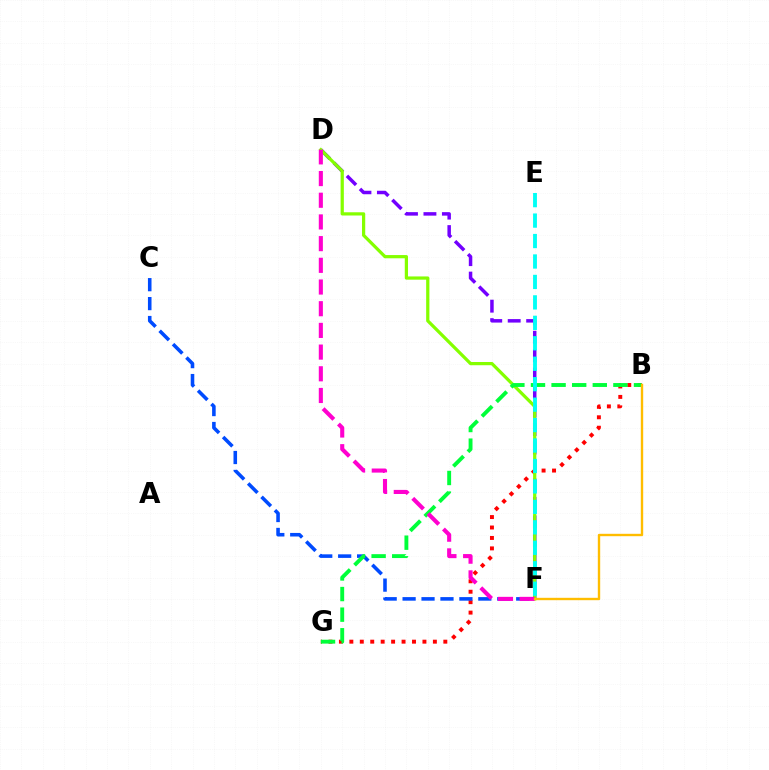{('B', 'G'): [{'color': '#ff0000', 'line_style': 'dotted', 'thickness': 2.84}, {'color': '#00ff39', 'line_style': 'dashed', 'thickness': 2.8}], ('D', 'F'): [{'color': '#7200ff', 'line_style': 'dashed', 'thickness': 2.51}, {'color': '#84ff00', 'line_style': 'solid', 'thickness': 2.33}, {'color': '#ff00cf', 'line_style': 'dashed', 'thickness': 2.95}], ('C', 'F'): [{'color': '#004bff', 'line_style': 'dashed', 'thickness': 2.57}], ('E', 'F'): [{'color': '#00fff6', 'line_style': 'dashed', 'thickness': 2.78}], ('B', 'F'): [{'color': '#ffbd00', 'line_style': 'solid', 'thickness': 1.71}]}